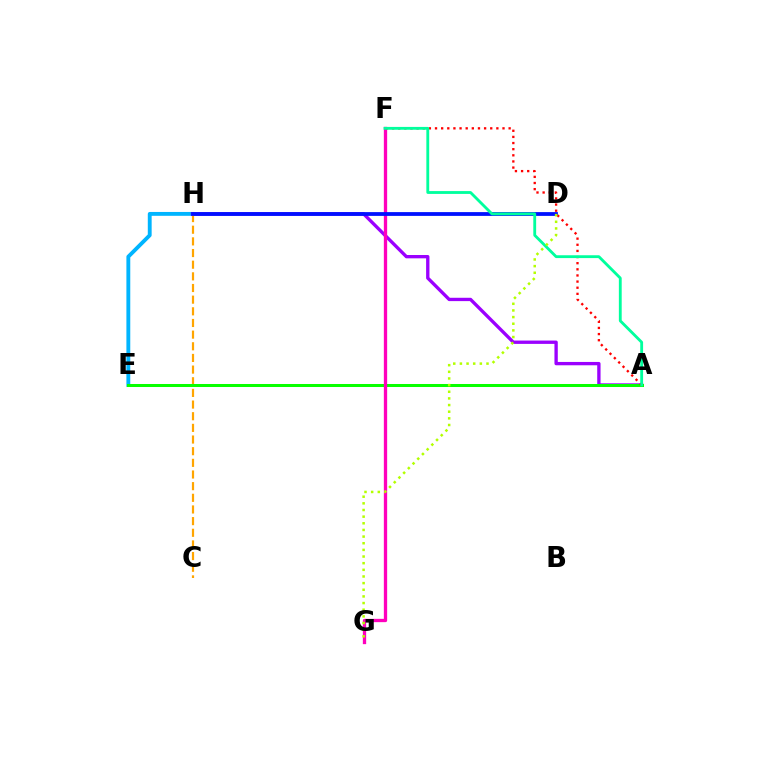{('E', 'H'): [{'color': '#00b5ff', 'line_style': 'solid', 'thickness': 2.78}], ('A', 'H'): [{'color': '#9b00ff', 'line_style': 'solid', 'thickness': 2.4}], ('C', 'H'): [{'color': '#ffa500', 'line_style': 'dashed', 'thickness': 1.58}], ('A', 'E'): [{'color': '#08ff00', 'line_style': 'solid', 'thickness': 2.17}], ('F', 'G'): [{'color': '#ff00bd', 'line_style': 'solid', 'thickness': 2.38}], ('D', 'H'): [{'color': '#0010ff', 'line_style': 'solid', 'thickness': 2.73}], ('A', 'F'): [{'color': '#ff0000', 'line_style': 'dotted', 'thickness': 1.67}, {'color': '#00ff9d', 'line_style': 'solid', 'thickness': 2.04}], ('D', 'G'): [{'color': '#b3ff00', 'line_style': 'dotted', 'thickness': 1.81}]}